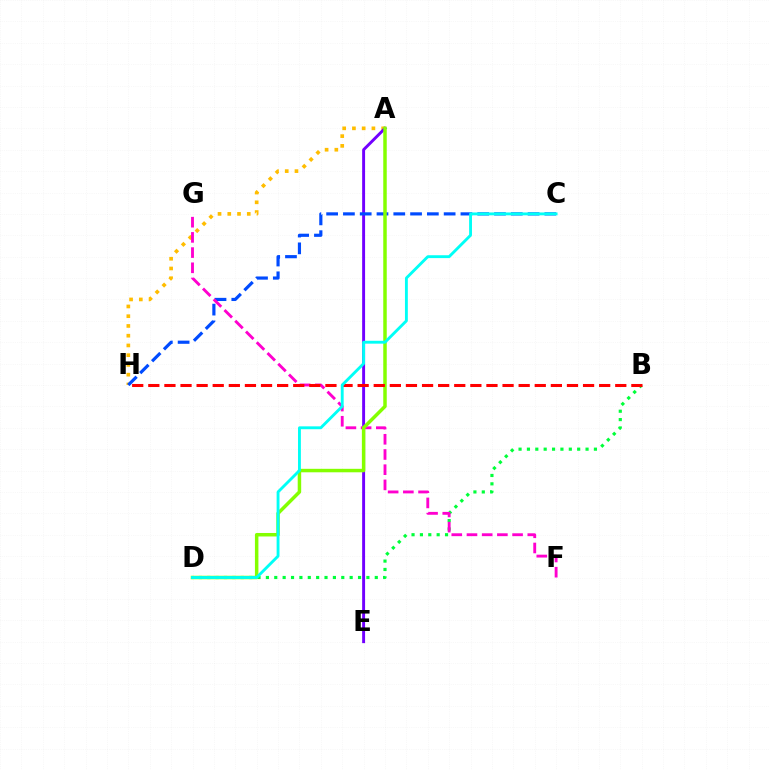{('B', 'D'): [{'color': '#00ff39', 'line_style': 'dotted', 'thickness': 2.28}], ('A', 'H'): [{'color': '#ffbd00', 'line_style': 'dotted', 'thickness': 2.65}], ('A', 'E'): [{'color': '#7200ff', 'line_style': 'solid', 'thickness': 2.1}], ('C', 'H'): [{'color': '#004bff', 'line_style': 'dashed', 'thickness': 2.28}], ('F', 'G'): [{'color': '#ff00cf', 'line_style': 'dashed', 'thickness': 2.07}], ('A', 'D'): [{'color': '#84ff00', 'line_style': 'solid', 'thickness': 2.51}], ('B', 'H'): [{'color': '#ff0000', 'line_style': 'dashed', 'thickness': 2.19}], ('C', 'D'): [{'color': '#00fff6', 'line_style': 'solid', 'thickness': 2.07}]}